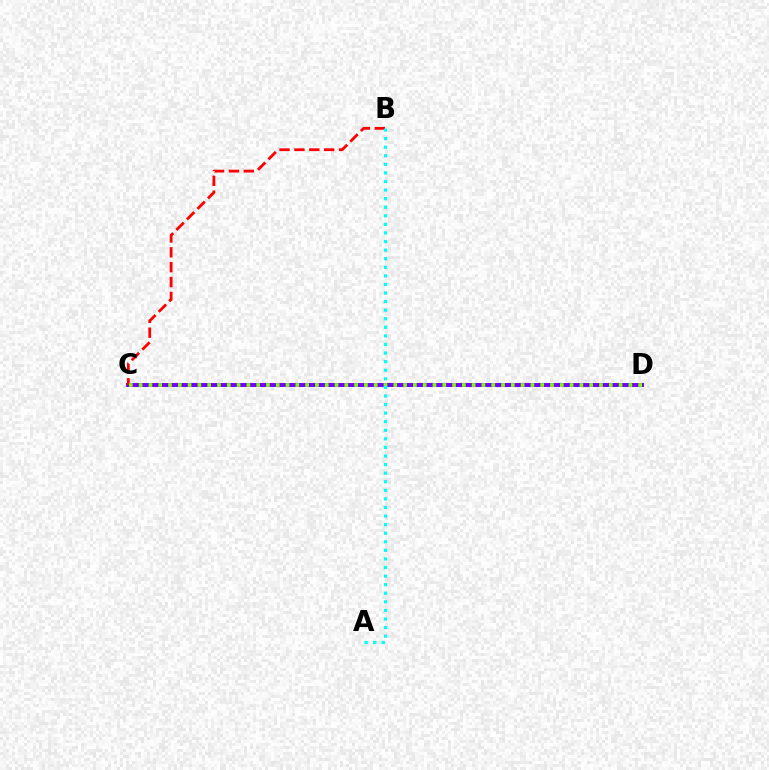{('C', 'D'): [{'color': '#7200ff', 'line_style': 'solid', 'thickness': 2.83}, {'color': '#84ff00', 'line_style': 'dotted', 'thickness': 2.66}], ('B', 'C'): [{'color': '#ff0000', 'line_style': 'dashed', 'thickness': 2.02}], ('A', 'B'): [{'color': '#00fff6', 'line_style': 'dotted', 'thickness': 2.33}]}